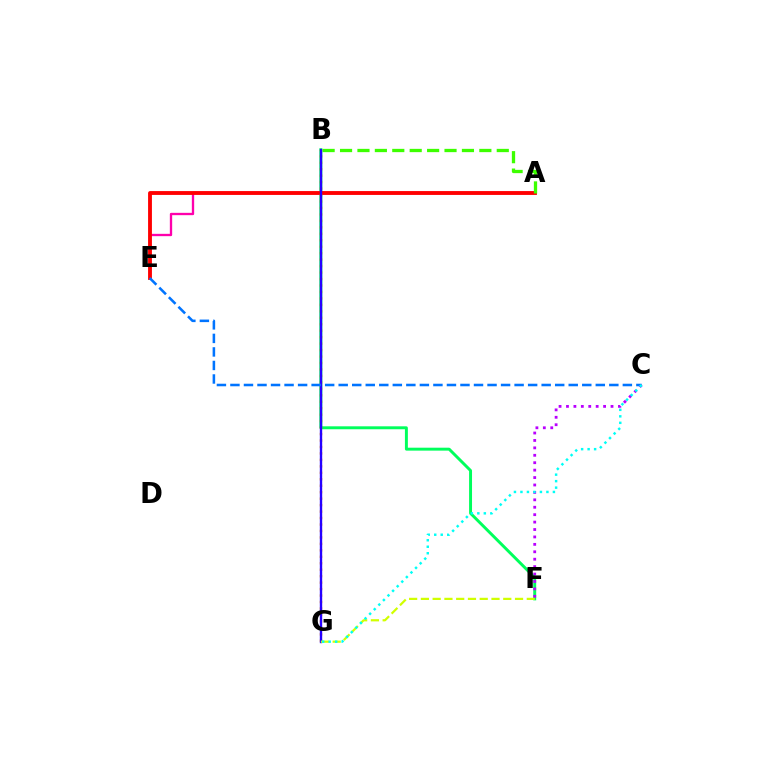{('B', 'F'): [{'color': '#00ff5c', 'line_style': 'solid', 'thickness': 2.12}], ('A', 'E'): [{'color': '#ff00ac', 'line_style': 'solid', 'thickness': 1.68}, {'color': '#ff0000', 'line_style': 'solid', 'thickness': 2.77}], ('C', 'F'): [{'color': '#b900ff', 'line_style': 'dotted', 'thickness': 2.02}], ('A', 'B'): [{'color': '#3dff00', 'line_style': 'dashed', 'thickness': 2.37}], ('B', 'G'): [{'color': '#ff9400', 'line_style': 'dotted', 'thickness': 1.76}, {'color': '#2500ff', 'line_style': 'solid', 'thickness': 1.71}], ('F', 'G'): [{'color': '#d1ff00', 'line_style': 'dashed', 'thickness': 1.6}], ('C', 'E'): [{'color': '#0074ff', 'line_style': 'dashed', 'thickness': 1.84}], ('C', 'G'): [{'color': '#00fff6', 'line_style': 'dotted', 'thickness': 1.76}]}